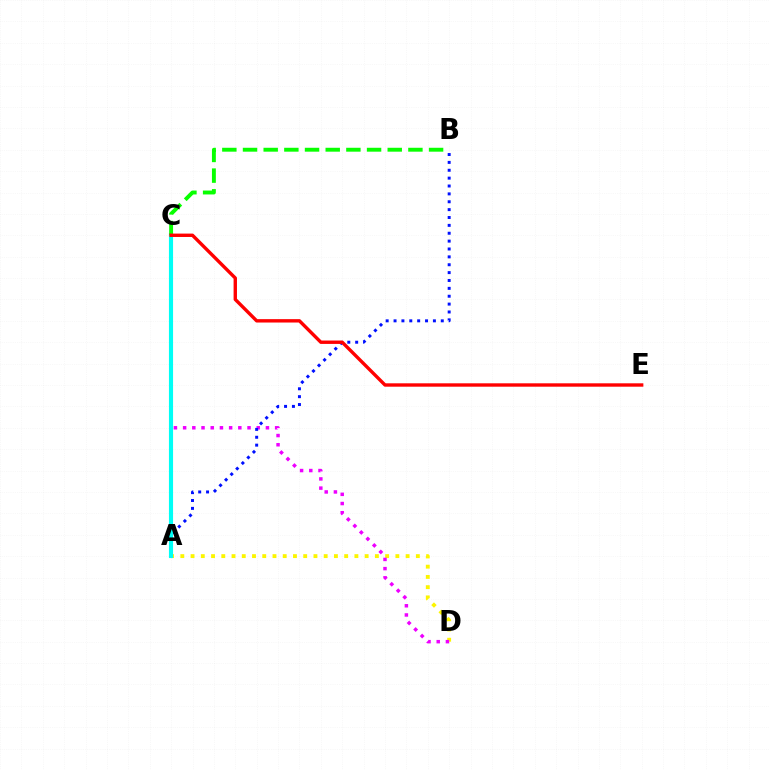{('A', 'D'): [{'color': '#fcf500', 'line_style': 'dotted', 'thickness': 2.78}], ('C', 'D'): [{'color': '#ee00ff', 'line_style': 'dotted', 'thickness': 2.5}], ('A', 'B'): [{'color': '#0010ff', 'line_style': 'dotted', 'thickness': 2.14}], ('A', 'C'): [{'color': '#00fff6', 'line_style': 'solid', 'thickness': 2.97}], ('B', 'C'): [{'color': '#08ff00', 'line_style': 'dashed', 'thickness': 2.81}], ('C', 'E'): [{'color': '#ff0000', 'line_style': 'solid', 'thickness': 2.44}]}